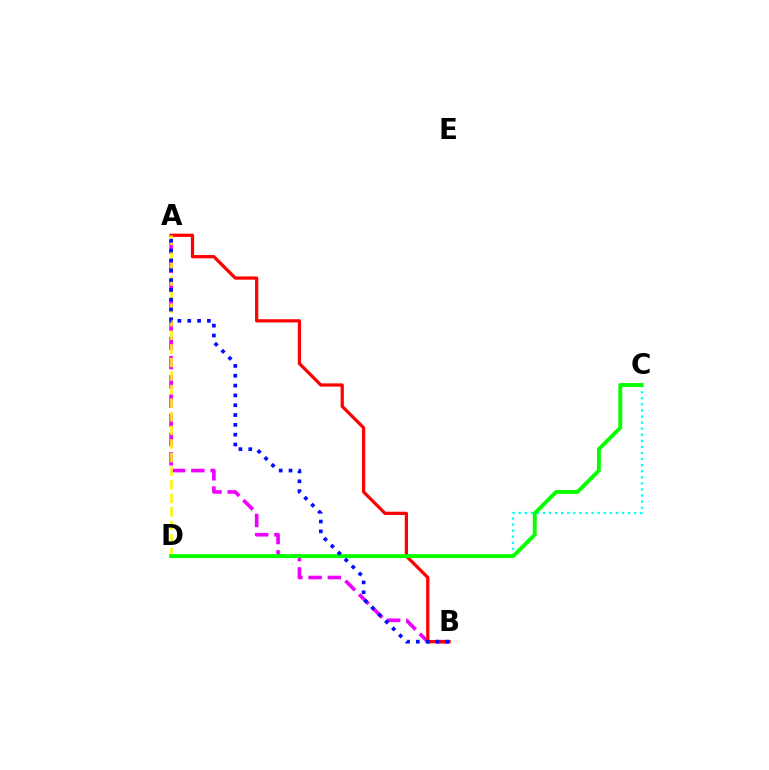{('C', 'D'): [{'color': '#00fff6', 'line_style': 'dotted', 'thickness': 1.65}, {'color': '#08ff00', 'line_style': 'solid', 'thickness': 2.8}], ('A', 'B'): [{'color': '#ee00ff', 'line_style': 'dashed', 'thickness': 2.61}, {'color': '#ff0000', 'line_style': 'solid', 'thickness': 2.32}, {'color': '#0010ff', 'line_style': 'dotted', 'thickness': 2.67}], ('A', 'D'): [{'color': '#fcf500', 'line_style': 'dashed', 'thickness': 1.84}]}